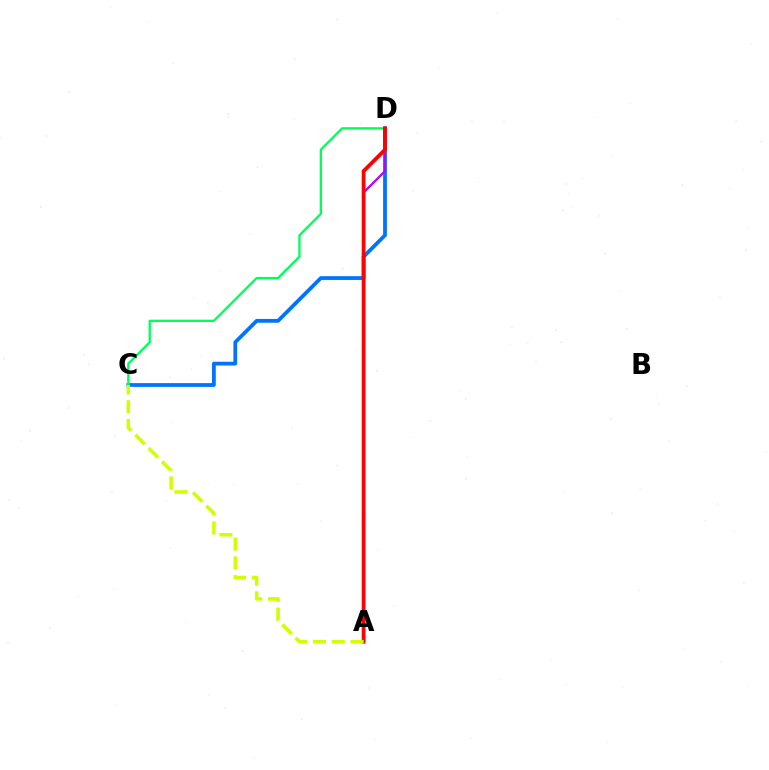{('C', 'D'): [{'color': '#0074ff', 'line_style': 'solid', 'thickness': 2.72}, {'color': '#00ff5c', 'line_style': 'solid', 'thickness': 1.67}], ('A', 'D'): [{'color': '#b900ff', 'line_style': 'solid', 'thickness': 1.63}, {'color': '#ff0000', 'line_style': 'solid', 'thickness': 2.75}], ('A', 'C'): [{'color': '#d1ff00', 'line_style': 'dashed', 'thickness': 2.55}]}